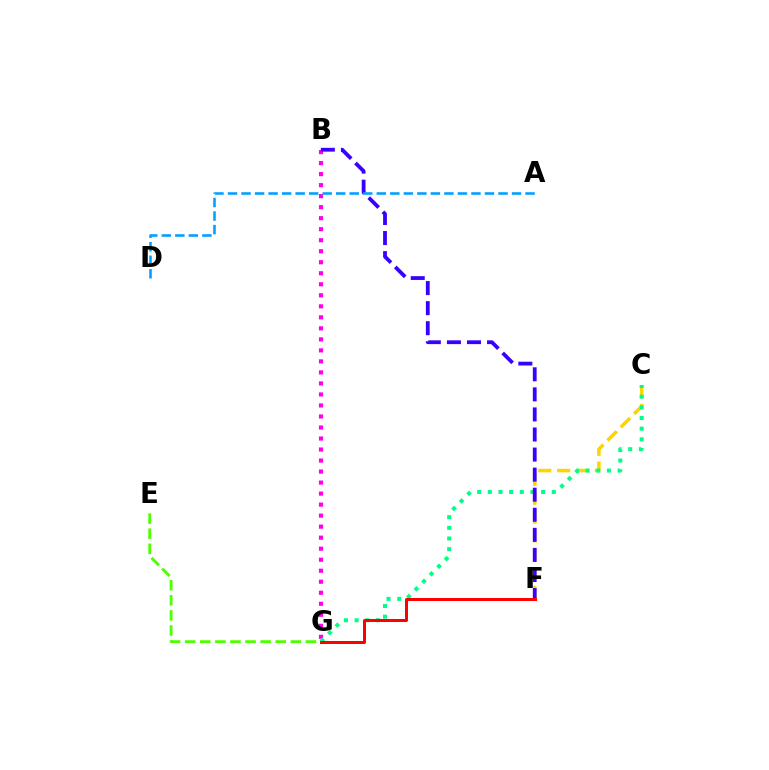{('C', 'F'): [{'color': '#ffd500', 'line_style': 'dashed', 'thickness': 2.56}], ('B', 'G'): [{'color': '#ff00ed', 'line_style': 'dotted', 'thickness': 2.99}], ('C', 'G'): [{'color': '#00ff86', 'line_style': 'dotted', 'thickness': 2.9}], ('B', 'F'): [{'color': '#3700ff', 'line_style': 'dashed', 'thickness': 2.73}], ('F', 'G'): [{'color': '#ff0000', 'line_style': 'solid', 'thickness': 2.15}], ('A', 'D'): [{'color': '#009eff', 'line_style': 'dashed', 'thickness': 1.84}], ('E', 'G'): [{'color': '#4fff00', 'line_style': 'dashed', 'thickness': 2.05}]}